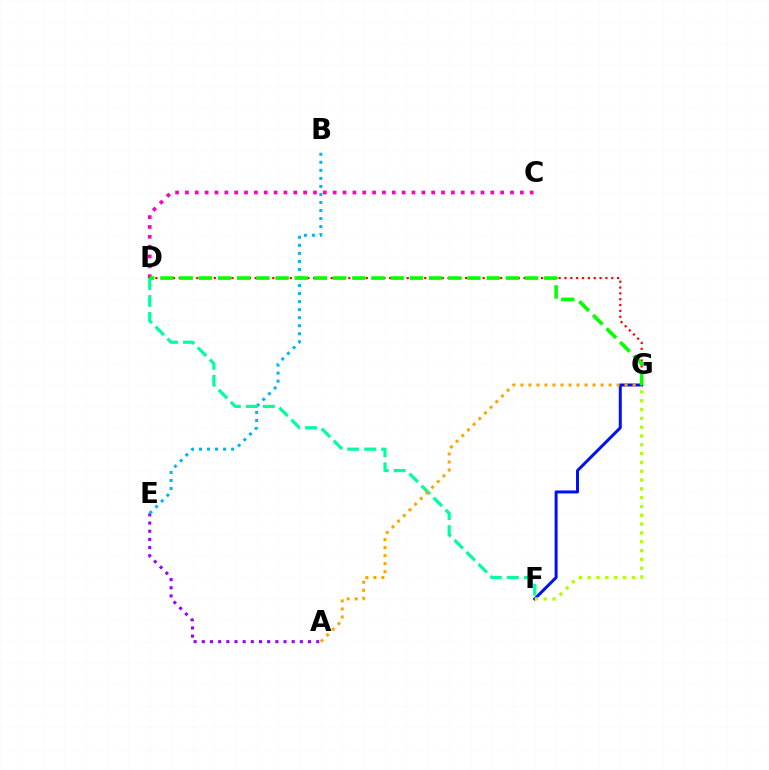{('F', 'G'): [{'color': '#0010ff', 'line_style': 'solid', 'thickness': 2.16}, {'color': '#b3ff00', 'line_style': 'dotted', 'thickness': 2.4}], ('D', 'G'): [{'color': '#ff0000', 'line_style': 'dotted', 'thickness': 1.59}, {'color': '#08ff00', 'line_style': 'dashed', 'thickness': 2.61}], ('A', 'E'): [{'color': '#9b00ff', 'line_style': 'dotted', 'thickness': 2.22}], ('B', 'E'): [{'color': '#00b5ff', 'line_style': 'dotted', 'thickness': 2.18}], ('D', 'F'): [{'color': '#00ff9d', 'line_style': 'dashed', 'thickness': 2.31}], ('C', 'D'): [{'color': '#ff00bd', 'line_style': 'dotted', 'thickness': 2.68}], ('A', 'G'): [{'color': '#ffa500', 'line_style': 'dotted', 'thickness': 2.18}]}